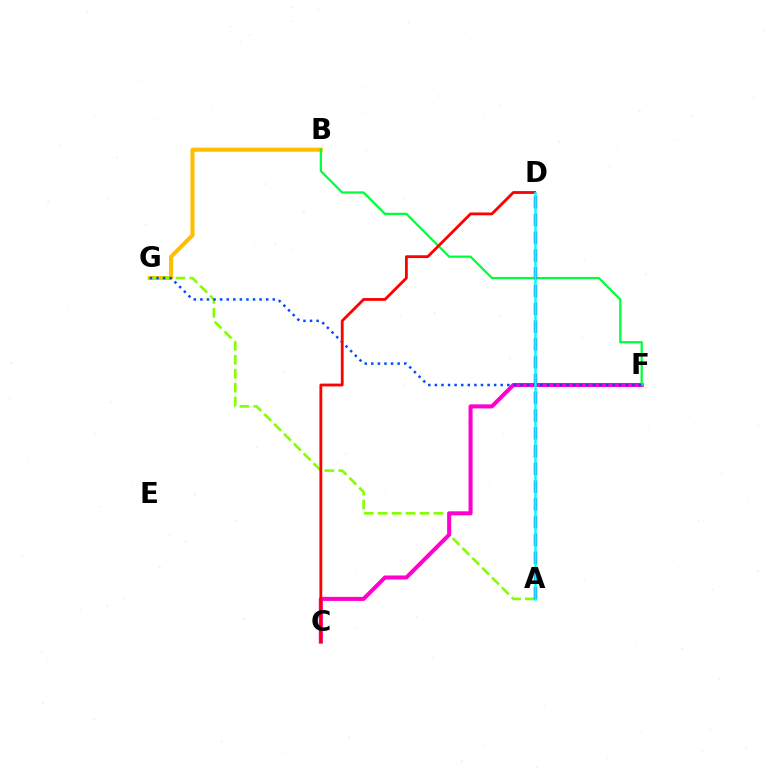{('B', 'G'): [{'color': '#ffbd00', 'line_style': 'solid', 'thickness': 2.93}], ('A', 'G'): [{'color': '#84ff00', 'line_style': 'dashed', 'thickness': 1.89}], ('C', 'F'): [{'color': '#ff00cf', 'line_style': 'solid', 'thickness': 2.92}], ('B', 'F'): [{'color': '#00ff39', 'line_style': 'solid', 'thickness': 1.61}], ('F', 'G'): [{'color': '#004bff', 'line_style': 'dotted', 'thickness': 1.79}], ('C', 'D'): [{'color': '#ff0000', 'line_style': 'solid', 'thickness': 2.02}], ('A', 'D'): [{'color': '#7200ff', 'line_style': 'dashed', 'thickness': 2.41}, {'color': '#00fff6', 'line_style': 'solid', 'thickness': 1.82}]}